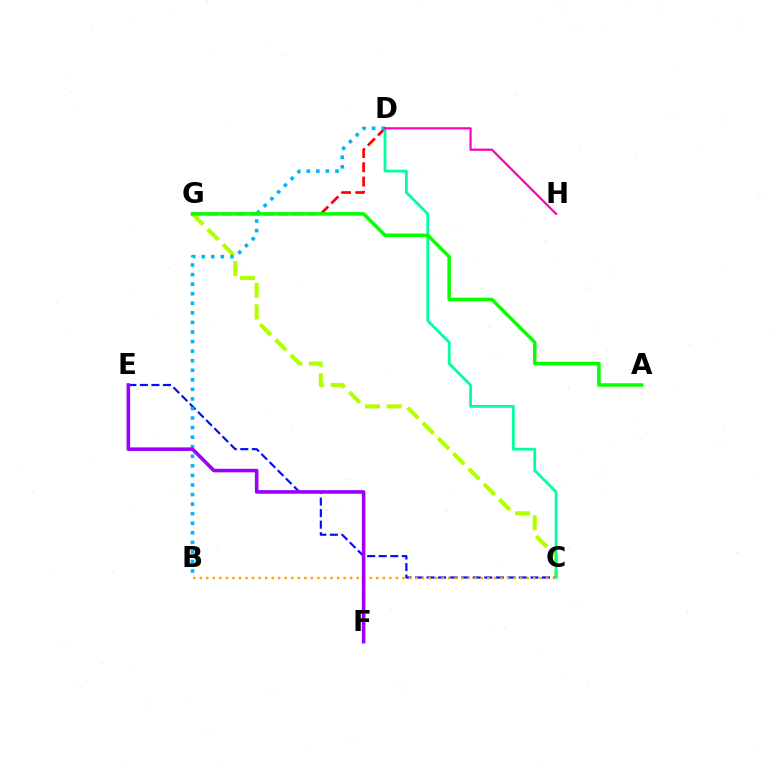{('D', 'G'): [{'color': '#ff0000', 'line_style': 'dashed', 'thickness': 1.94}], ('C', 'G'): [{'color': '#b3ff00', 'line_style': 'dashed', 'thickness': 2.93}], ('C', 'E'): [{'color': '#0010ff', 'line_style': 'dashed', 'thickness': 1.57}], ('C', 'D'): [{'color': '#00ff9d', 'line_style': 'solid', 'thickness': 2.01}], ('B', 'D'): [{'color': '#00b5ff', 'line_style': 'dotted', 'thickness': 2.6}], ('B', 'C'): [{'color': '#ffa500', 'line_style': 'dotted', 'thickness': 1.78}], ('E', 'F'): [{'color': '#9b00ff', 'line_style': 'solid', 'thickness': 2.58}], ('A', 'G'): [{'color': '#08ff00', 'line_style': 'solid', 'thickness': 2.53}], ('D', 'H'): [{'color': '#ff00bd', 'line_style': 'solid', 'thickness': 1.6}]}